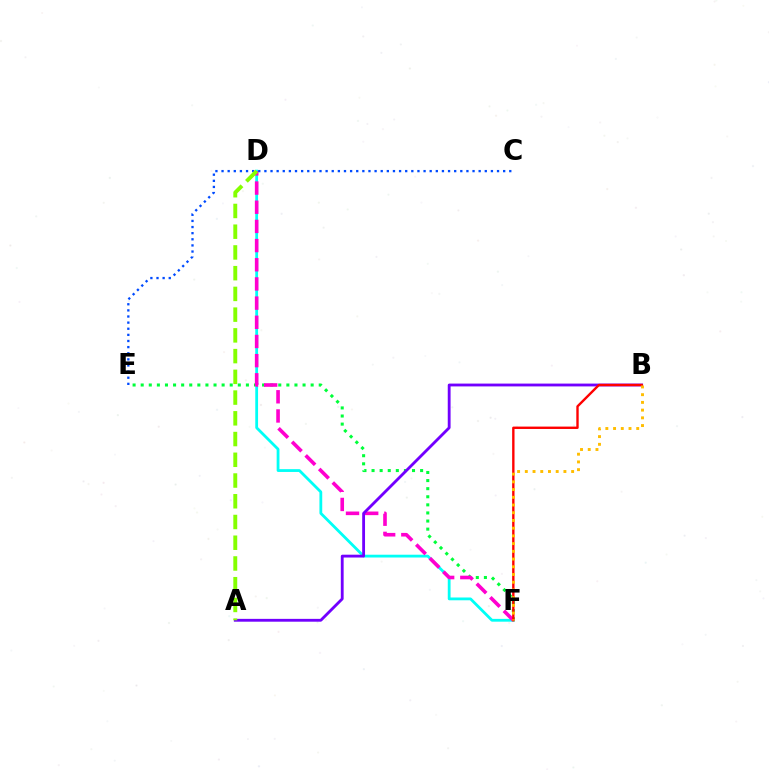{('E', 'F'): [{'color': '#00ff39', 'line_style': 'dotted', 'thickness': 2.2}], ('D', 'F'): [{'color': '#00fff6', 'line_style': 'solid', 'thickness': 2.01}, {'color': '#ff00cf', 'line_style': 'dashed', 'thickness': 2.61}], ('A', 'B'): [{'color': '#7200ff', 'line_style': 'solid', 'thickness': 2.04}], ('C', 'E'): [{'color': '#004bff', 'line_style': 'dotted', 'thickness': 1.66}], ('B', 'F'): [{'color': '#ff0000', 'line_style': 'solid', 'thickness': 1.71}, {'color': '#ffbd00', 'line_style': 'dotted', 'thickness': 2.1}], ('A', 'D'): [{'color': '#84ff00', 'line_style': 'dashed', 'thickness': 2.82}]}